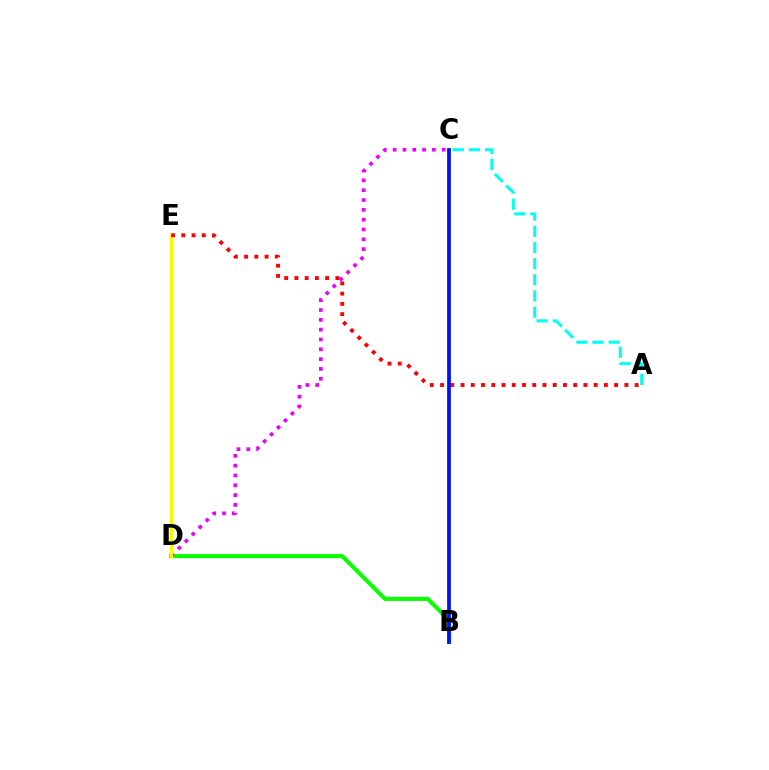{('B', 'D'): [{'color': '#08ff00', 'line_style': 'solid', 'thickness': 2.92}], ('C', 'D'): [{'color': '#ee00ff', 'line_style': 'dotted', 'thickness': 2.67}], ('D', 'E'): [{'color': '#fcf500', 'line_style': 'solid', 'thickness': 2.41}], ('A', 'C'): [{'color': '#00fff6', 'line_style': 'dashed', 'thickness': 2.2}], ('A', 'E'): [{'color': '#ff0000', 'line_style': 'dotted', 'thickness': 2.78}], ('B', 'C'): [{'color': '#0010ff', 'line_style': 'solid', 'thickness': 2.7}]}